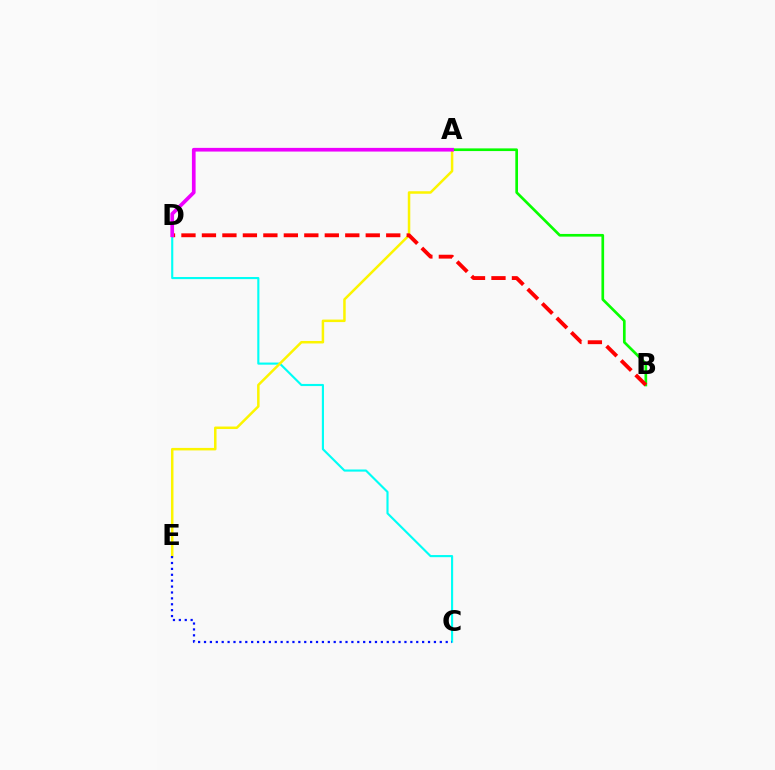{('C', 'D'): [{'color': '#00fff6', 'line_style': 'solid', 'thickness': 1.54}], ('A', 'E'): [{'color': '#fcf500', 'line_style': 'solid', 'thickness': 1.81}], ('A', 'B'): [{'color': '#08ff00', 'line_style': 'solid', 'thickness': 1.93}], ('C', 'E'): [{'color': '#0010ff', 'line_style': 'dotted', 'thickness': 1.6}], ('B', 'D'): [{'color': '#ff0000', 'line_style': 'dashed', 'thickness': 2.78}], ('A', 'D'): [{'color': '#ee00ff', 'line_style': 'solid', 'thickness': 2.65}]}